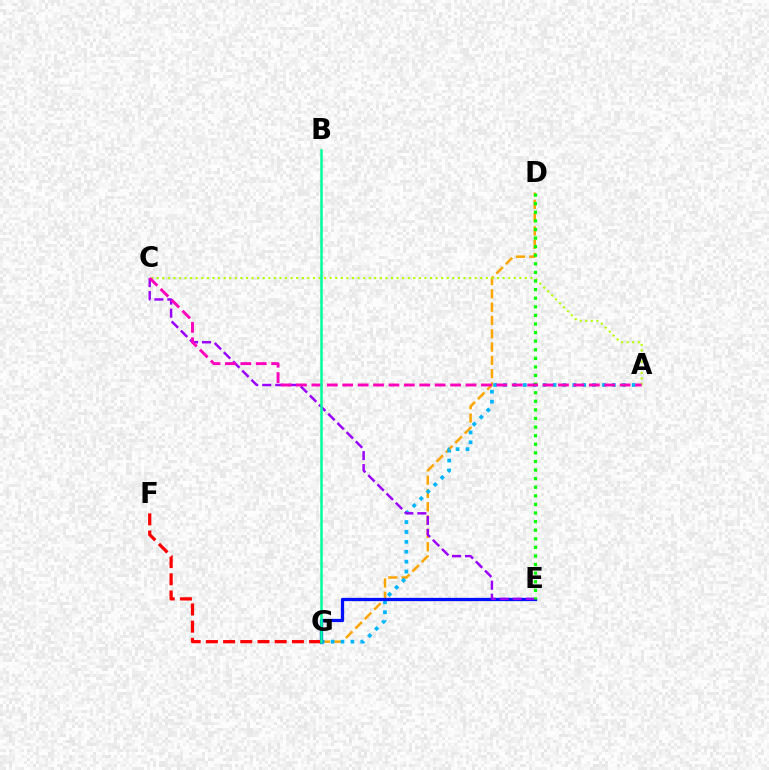{('D', 'G'): [{'color': '#ffa500', 'line_style': 'dashed', 'thickness': 1.81}], ('A', 'C'): [{'color': '#b3ff00', 'line_style': 'dotted', 'thickness': 1.52}, {'color': '#ff00bd', 'line_style': 'dashed', 'thickness': 2.09}], ('A', 'G'): [{'color': '#00b5ff', 'line_style': 'dotted', 'thickness': 2.69}], ('E', 'G'): [{'color': '#0010ff', 'line_style': 'solid', 'thickness': 2.35}], ('F', 'G'): [{'color': '#ff0000', 'line_style': 'dashed', 'thickness': 2.34}], ('C', 'E'): [{'color': '#9b00ff', 'line_style': 'dashed', 'thickness': 1.76}], ('D', 'E'): [{'color': '#08ff00', 'line_style': 'dotted', 'thickness': 2.33}], ('B', 'G'): [{'color': '#00ff9d', 'line_style': 'solid', 'thickness': 1.82}]}